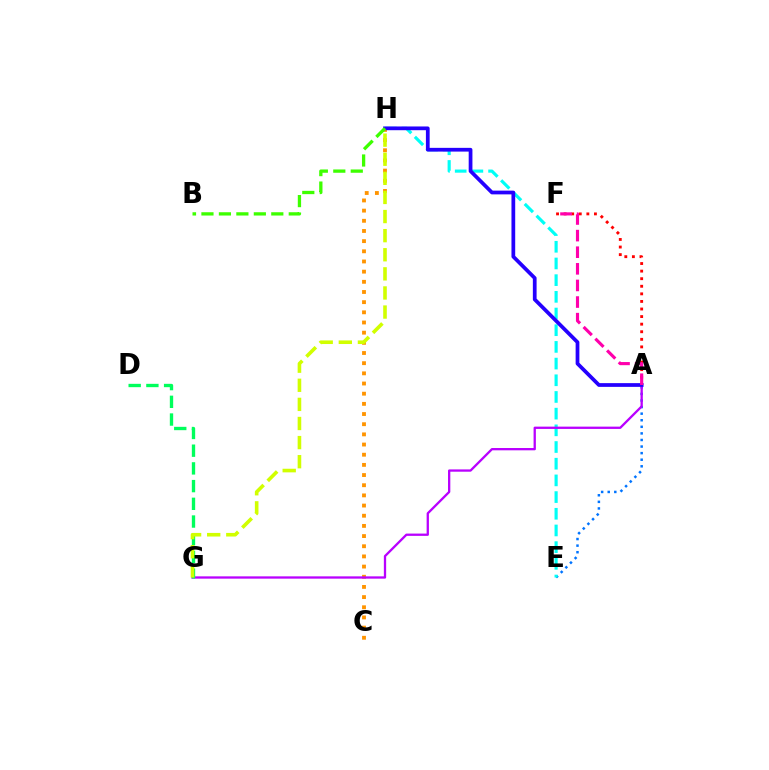{('A', 'E'): [{'color': '#0074ff', 'line_style': 'dotted', 'thickness': 1.79}], ('E', 'H'): [{'color': '#00fff6', 'line_style': 'dashed', 'thickness': 2.27}], ('C', 'H'): [{'color': '#ff9400', 'line_style': 'dotted', 'thickness': 2.76}], ('A', 'F'): [{'color': '#ff0000', 'line_style': 'dotted', 'thickness': 2.06}, {'color': '#ff00ac', 'line_style': 'dashed', 'thickness': 2.26}], ('A', 'G'): [{'color': '#b900ff', 'line_style': 'solid', 'thickness': 1.66}], ('D', 'G'): [{'color': '#00ff5c', 'line_style': 'dashed', 'thickness': 2.41}], ('A', 'H'): [{'color': '#2500ff', 'line_style': 'solid', 'thickness': 2.69}], ('B', 'H'): [{'color': '#3dff00', 'line_style': 'dashed', 'thickness': 2.37}], ('G', 'H'): [{'color': '#d1ff00', 'line_style': 'dashed', 'thickness': 2.6}]}